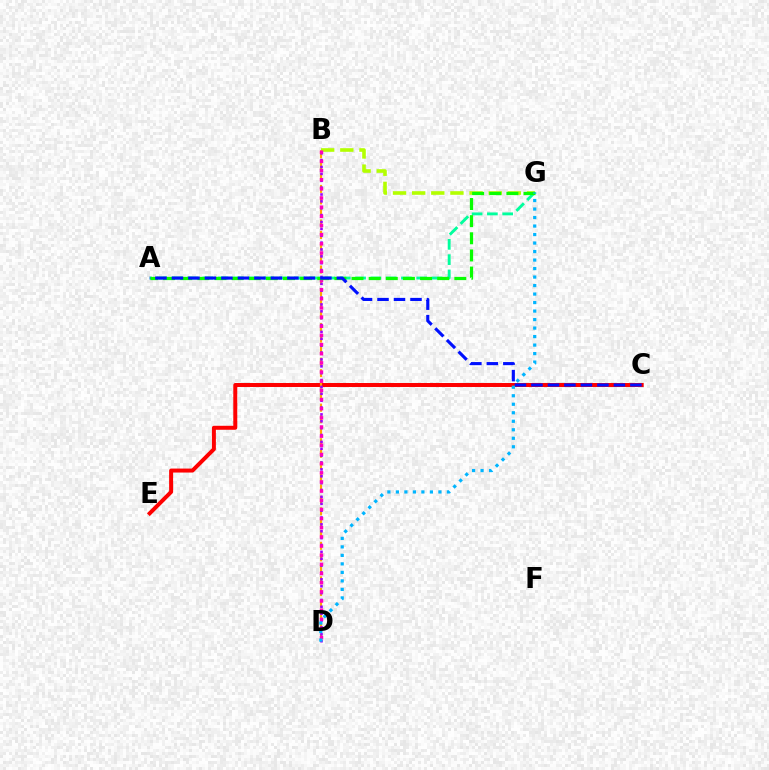{('B', 'G'): [{'color': '#b3ff00', 'line_style': 'dashed', 'thickness': 2.6}], ('C', 'E'): [{'color': '#ff0000', 'line_style': 'solid', 'thickness': 2.86}], ('A', 'G'): [{'color': '#00ff9d', 'line_style': 'dashed', 'thickness': 2.08}, {'color': '#08ff00', 'line_style': 'dashed', 'thickness': 2.33}], ('B', 'D'): [{'color': '#ffa500', 'line_style': 'dashed', 'thickness': 1.56}, {'color': '#9b00ff', 'line_style': 'dotted', 'thickness': 1.87}, {'color': '#ff00bd', 'line_style': 'dotted', 'thickness': 2.49}], ('A', 'C'): [{'color': '#0010ff', 'line_style': 'dashed', 'thickness': 2.24}], ('D', 'G'): [{'color': '#00b5ff', 'line_style': 'dotted', 'thickness': 2.31}]}